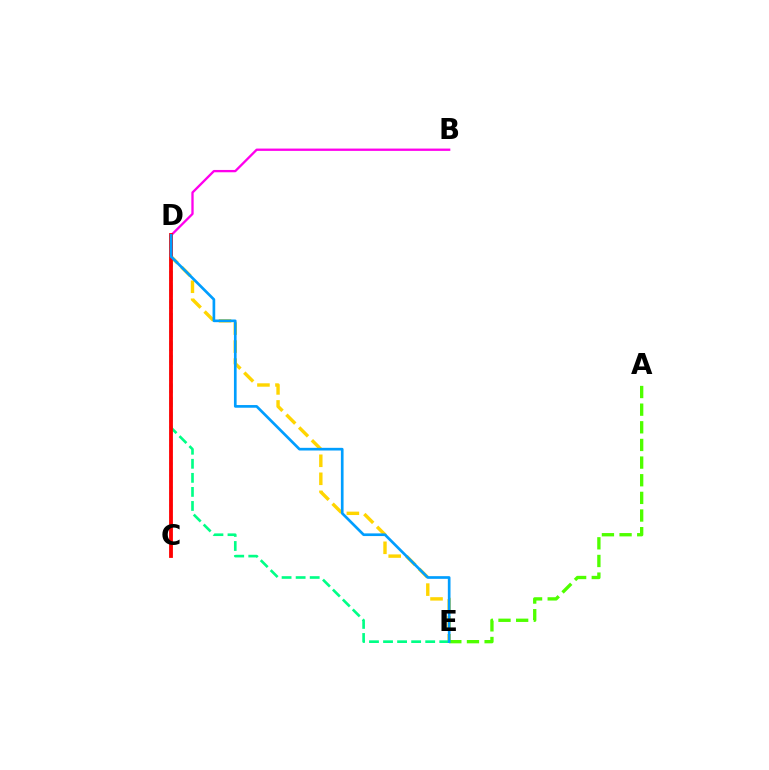{('D', 'E'): [{'color': '#ffd500', 'line_style': 'dashed', 'thickness': 2.45}, {'color': '#00ff86', 'line_style': 'dashed', 'thickness': 1.91}, {'color': '#009eff', 'line_style': 'solid', 'thickness': 1.93}], ('A', 'E'): [{'color': '#4fff00', 'line_style': 'dashed', 'thickness': 2.4}], ('C', 'D'): [{'color': '#3700ff', 'line_style': 'dotted', 'thickness': 1.63}, {'color': '#ff0000', 'line_style': 'solid', 'thickness': 2.74}], ('B', 'D'): [{'color': '#ff00ed', 'line_style': 'solid', 'thickness': 1.67}]}